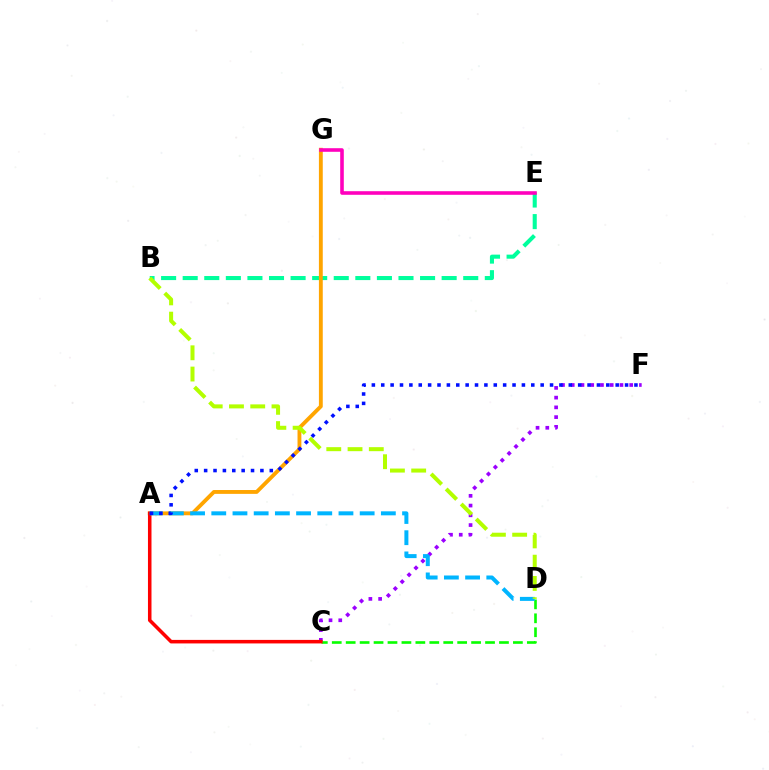{('B', 'E'): [{'color': '#00ff9d', 'line_style': 'dashed', 'thickness': 2.93}], ('C', 'F'): [{'color': '#9b00ff', 'line_style': 'dotted', 'thickness': 2.65}], ('A', 'G'): [{'color': '#ffa500', 'line_style': 'solid', 'thickness': 2.77}], ('C', 'D'): [{'color': '#08ff00', 'line_style': 'dashed', 'thickness': 1.89}], ('A', 'C'): [{'color': '#ff0000', 'line_style': 'solid', 'thickness': 2.54}], ('A', 'D'): [{'color': '#00b5ff', 'line_style': 'dashed', 'thickness': 2.88}], ('E', 'G'): [{'color': '#ff00bd', 'line_style': 'solid', 'thickness': 2.59}], ('A', 'F'): [{'color': '#0010ff', 'line_style': 'dotted', 'thickness': 2.55}], ('B', 'D'): [{'color': '#b3ff00', 'line_style': 'dashed', 'thickness': 2.89}]}